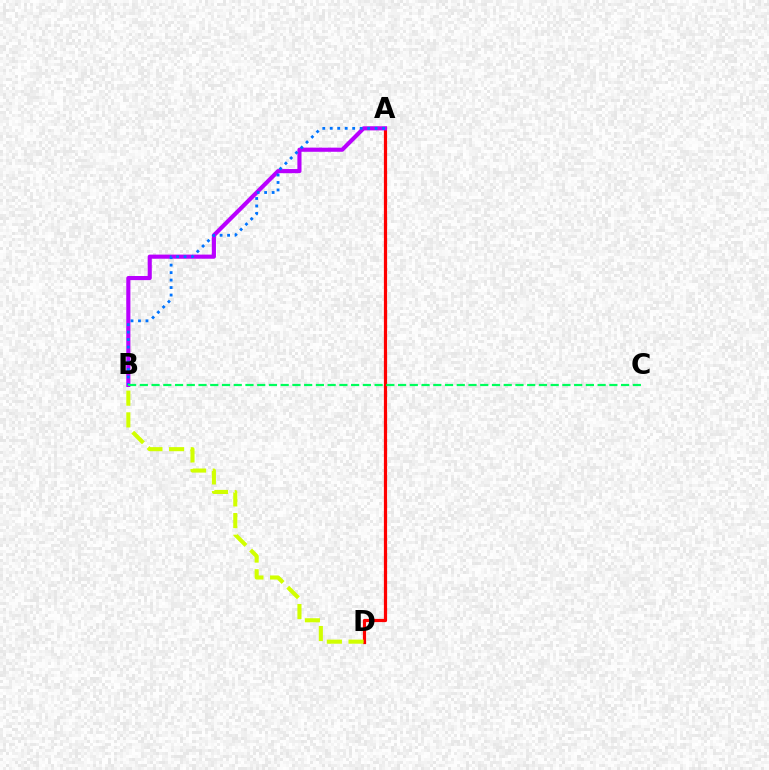{('A', 'D'): [{'color': '#ff0000', 'line_style': 'solid', 'thickness': 2.31}], ('A', 'B'): [{'color': '#b900ff', 'line_style': 'solid', 'thickness': 2.97}, {'color': '#0074ff', 'line_style': 'dotted', 'thickness': 2.03}], ('B', 'D'): [{'color': '#d1ff00', 'line_style': 'dashed', 'thickness': 2.95}], ('B', 'C'): [{'color': '#00ff5c', 'line_style': 'dashed', 'thickness': 1.59}]}